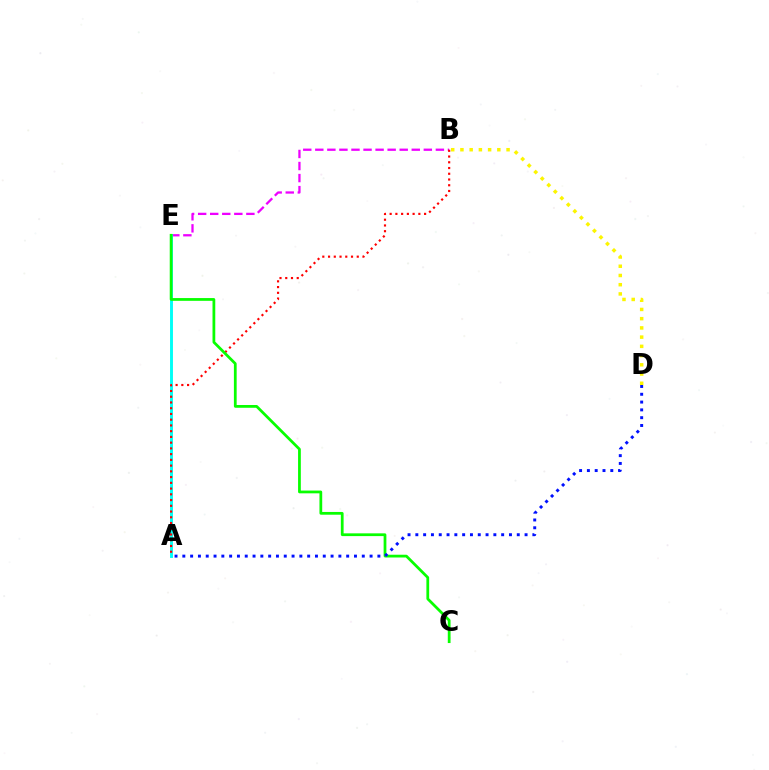{('B', 'E'): [{'color': '#ee00ff', 'line_style': 'dashed', 'thickness': 1.64}], ('A', 'E'): [{'color': '#00fff6', 'line_style': 'solid', 'thickness': 2.1}], ('A', 'B'): [{'color': '#ff0000', 'line_style': 'dotted', 'thickness': 1.56}], ('B', 'D'): [{'color': '#fcf500', 'line_style': 'dotted', 'thickness': 2.51}], ('C', 'E'): [{'color': '#08ff00', 'line_style': 'solid', 'thickness': 1.99}], ('A', 'D'): [{'color': '#0010ff', 'line_style': 'dotted', 'thickness': 2.12}]}